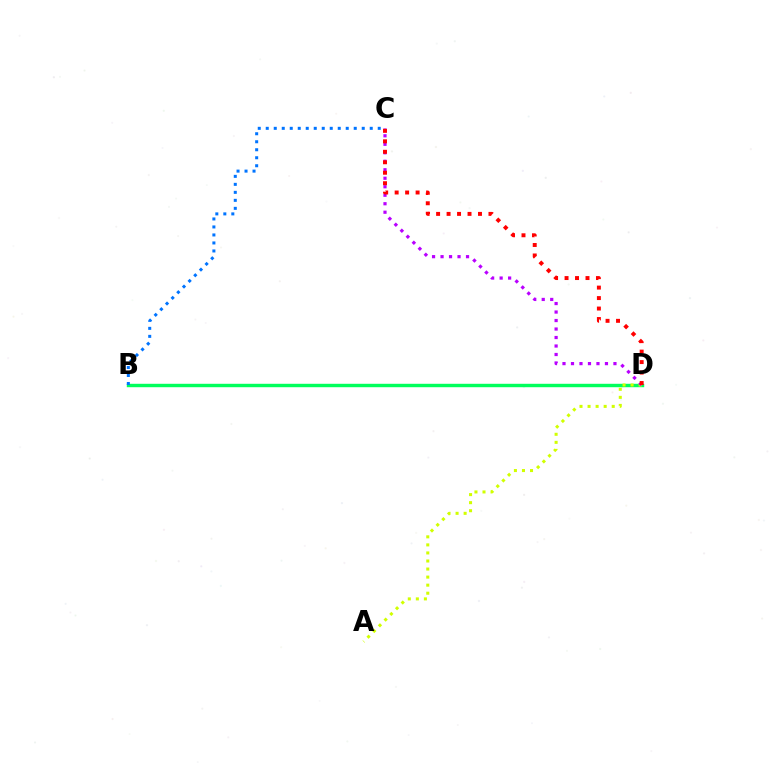{('B', 'D'): [{'color': '#00ff5c', 'line_style': 'solid', 'thickness': 2.46}], ('A', 'D'): [{'color': '#d1ff00', 'line_style': 'dotted', 'thickness': 2.19}], ('C', 'D'): [{'color': '#b900ff', 'line_style': 'dotted', 'thickness': 2.31}, {'color': '#ff0000', 'line_style': 'dotted', 'thickness': 2.85}], ('B', 'C'): [{'color': '#0074ff', 'line_style': 'dotted', 'thickness': 2.17}]}